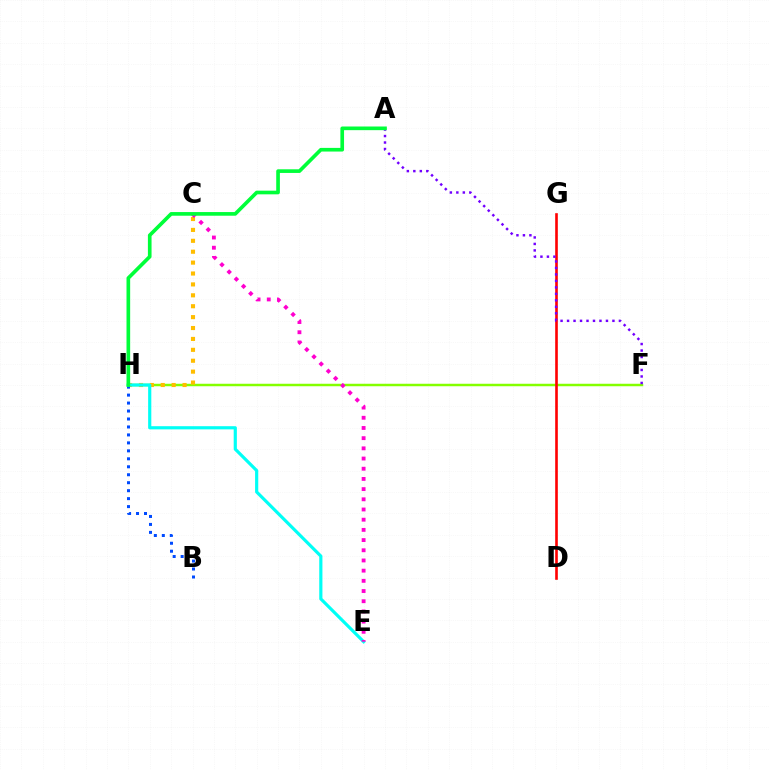{('F', 'H'): [{'color': '#84ff00', 'line_style': 'solid', 'thickness': 1.78}], ('C', 'H'): [{'color': '#ffbd00', 'line_style': 'dotted', 'thickness': 2.96}], ('B', 'H'): [{'color': '#004bff', 'line_style': 'dotted', 'thickness': 2.16}], ('D', 'G'): [{'color': '#ff0000', 'line_style': 'solid', 'thickness': 1.89}], ('E', 'H'): [{'color': '#00fff6', 'line_style': 'solid', 'thickness': 2.29}], ('A', 'F'): [{'color': '#7200ff', 'line_style': 'dotted', 'thickness': 1.76}], ('C', 'E'): [{'color': '#ff00cf', 'line_style': 'dotted', 'thickness': 2.77}], ('A', 'H'): [{'color': '#00ff39', 'line_style': 'solid', 'thickness': 2.63}]}